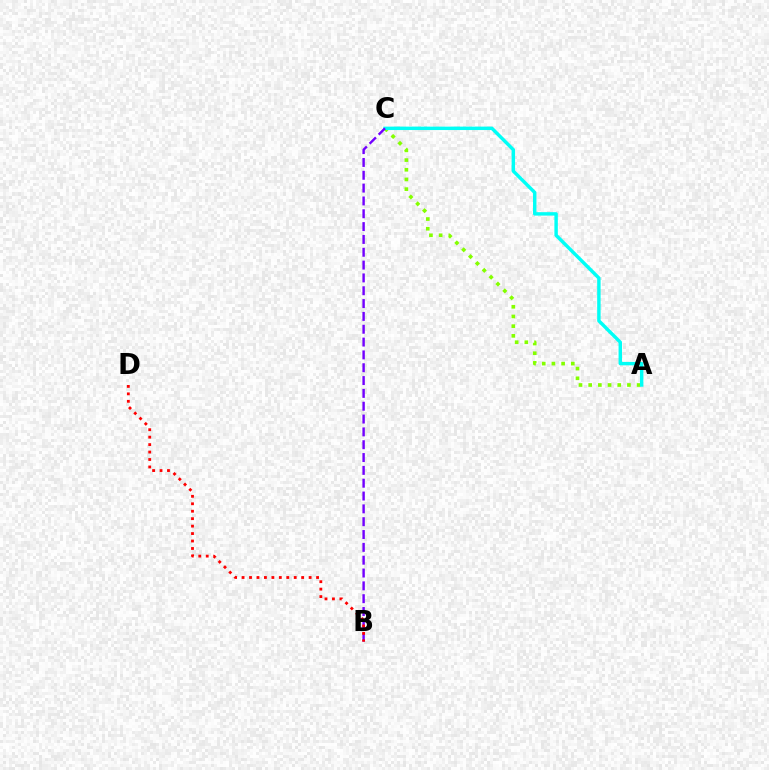{('A', 'C'): [{'color': '#84ff00', 'line_style': 'dotted', 'thickness': 2.63}, {'color': '#00fff6', 'line_style': 'solid', 'thickness': 2.47}], ('B', 'C'): [{'color': '#7200ff', 'line_style': 'dashed', 'thickness': 1.74}], ('B', 'D'): [{'color': '#ff0000', 'line_style': 'dotted', 'thickness': 2.02}]}